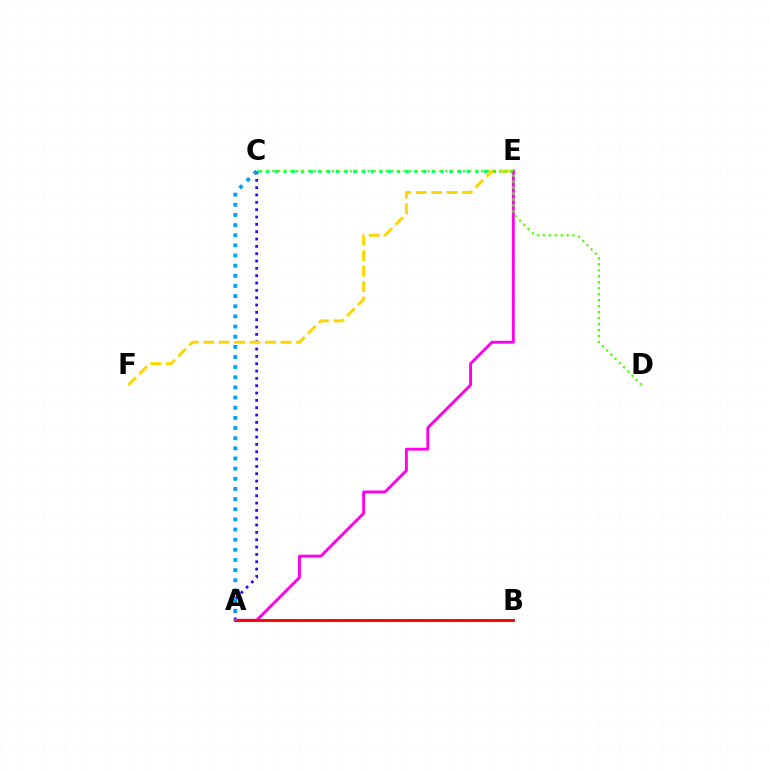{('C', 'E'): [{'color': '#00ff86', 'line_style': 'dotted', 'thickness': 2.37}], ('A', 'C'): [{'color': '#3700ff', 'line_style': 'dotted', 'thickness': 1.99}, {'color': '#009eff', 'line_style': 'dotted', 'thickness': 2.76}], ('E', 'F'): [{'color': '#ffd500', 'line_style': 'dashed', 'thickness': 2.1}], ('A', 'E'): [{'color': '#ff00ed', 'line_style': 'solid', 'thickness': 2.07}], ('C', 'D'): [{'color': '#4fff00', 'line_style': 'dotted', 'thickness': 1.62}], ('A', 'B'): [{'color': '#ff0000', 'line_style': 'solid', 'thickness': 2.09}]}